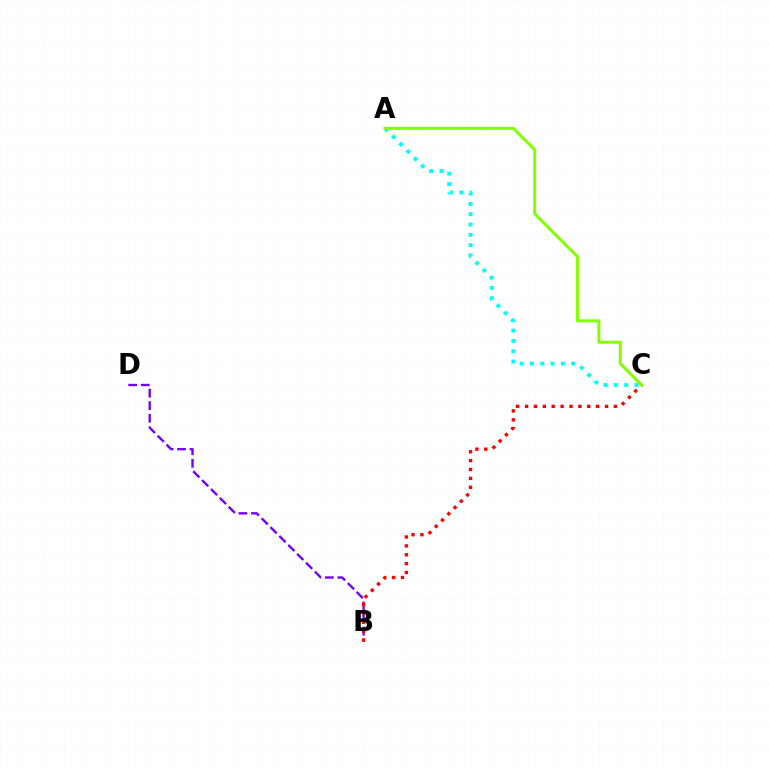{('B', 'D'): [{'color': '#7200ff', 'line_style': 'dashed', 'thickness': 1.71}], ('B', 'C'): [{'color': '#ff0000', 'line_style': 'dotted', 'thickness': 2.41}], ('A', 'C'): [{'color': '#00fff6', 'line_style': 'dotted', 'thickness': 2.8}, {'color': '#84ff00', 'line_style': 'solid', 'thickness': 2.14}]}